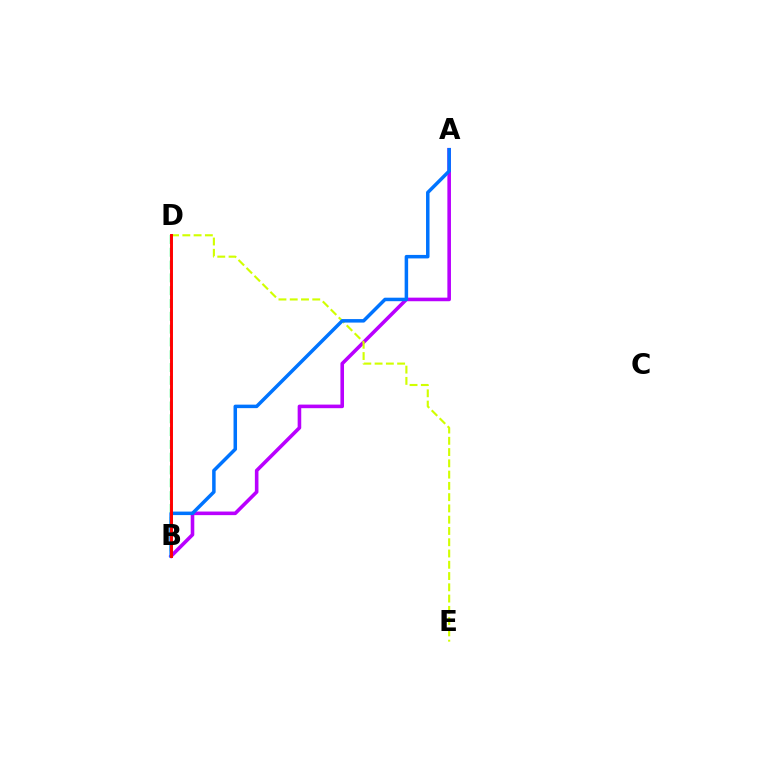{('B', 'D'): [{'color': '#00ff5c', 'line_style': 'dashed', 'thickness': 1.74}, {'color': '#ff0000', 'line_style': 'solid', 'thickness': 2.12}], ('A', 'B'): [{'color': '#b900ff', 'line_style': 'solid', 'thickness': 2.59}, {'color': '#0074ff', 'line_style': 'solid', 'thickness': 2.52}], ('D', 'E'): [{'color': '#d1ff00', 'line_style': 'dashed', 'thickness': 1.53}]}